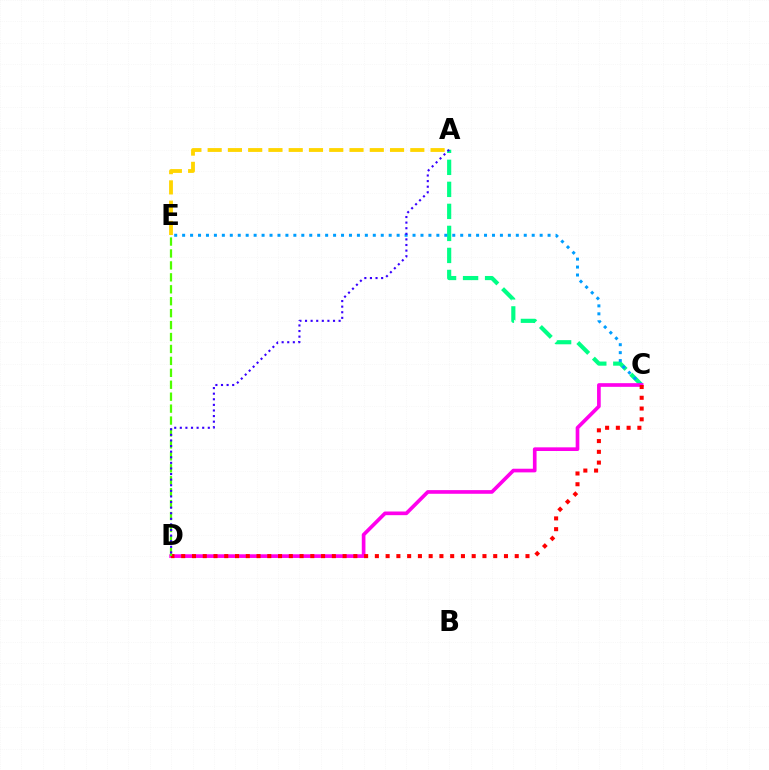{('A', 'C'): [{'color': '#00ff86', 'line_style': 'dashed', 'thickness': 2.99}], ('C', 'E'): [{'color': '#009eff', 'line_style': 'dotted', 'thickness': 2.16}], ('A', 'E'): [{'color': '#ffd500', 'line_style': 'dashed', 'thickness': 2.75}], ('C', 'D'): [{'color': '#ff00ed', 'line_style': 'solid', 'thickness': 2.64}, {'color': '#ff0000', 'line_style': 'dotted', 'thickness': 2.92}], ('D', 'E'): [{'color': '#4fff00', 'line_style': 'dashed', 'thickness': 1.62}], ('A', 'D'): [{'color': '#3700ff', 'line_style': 'dotted', 'thickness': 1.52}]}